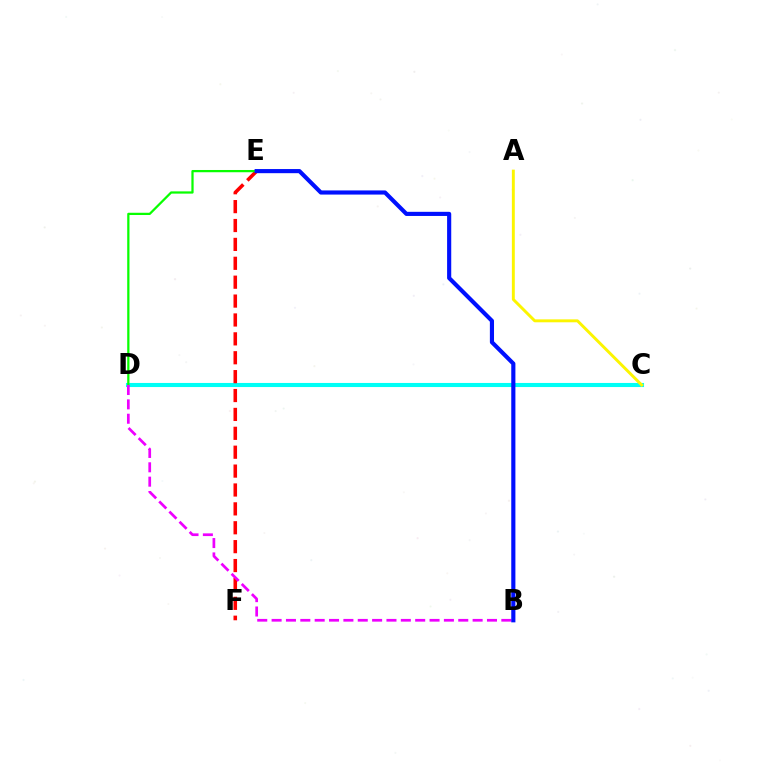{('C', 'D'): [{'color': '#00fff6', 'line_style': 'solid', 'thickness': 2.94}], ('A', 'C'): [{'color': '#fcf500', 'line_style': 'solid', 'thickness': 2.11}], ('E', 'F'): [{'color': '#ff0000', 'line_style': 'dashed', 'thickness': 2.57}], ('D', 'E'): [{'color': '#08ff00', 'line_style': 'solid', 'thickness': 1.62}], ('B', 'D'): [{'color': '#ee00ff', 'line_style': 'dashed', 'thickness': 1.95}], ('B', 'E'): [{'color': '#0010ff', 'line_style': 'solid', 'thickness': 2.98}]}